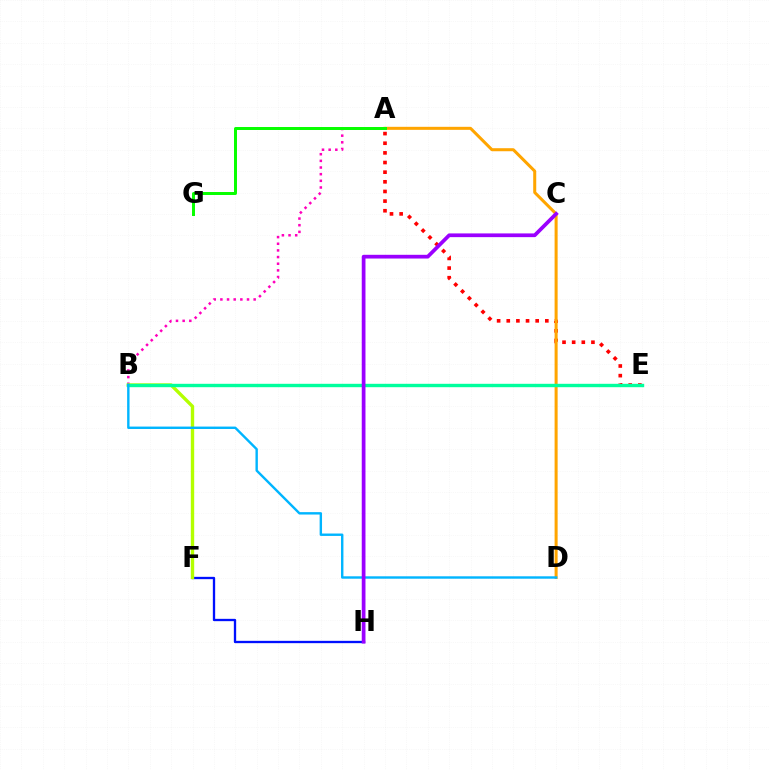{('A', 'B'): [{'color': '#ff00bd', 'line_style': 'dotted', 'thickness': 1.81}], ('A', 'E'): [{'color': '#ff0000', 'line_style': 'dotted', 'thickness': 2.62}], ('F', 'H'): [{'color': '#0010ff', 'line_style': 'solid', 'thickness': 1.67}], ('A', 'D'): [{'color': '#ffa500', 'line_style': 'solid', 'thickness': 2.18}], ('B', 'F'): [{'color': '#b3ff00', 'line_style': 'solid', 'thickness': 2.43}], ('A', 'G'): [{'color': '#08ff00', 'line_style': 'solid', 'thickness': 2.15}], ('B', 'E'): [{'color': '#00ff9d', 'line_style': 'solid', 'thickness': 2.44}], ('B', 'D'): [{'color': '#00b5ff', 'line_style': 'solid', 'thickness': 1.73}], ('C', 'H'): [{'color': '#9b00ff', 'line_style': 'solid', 'thickness': 2.68}]}